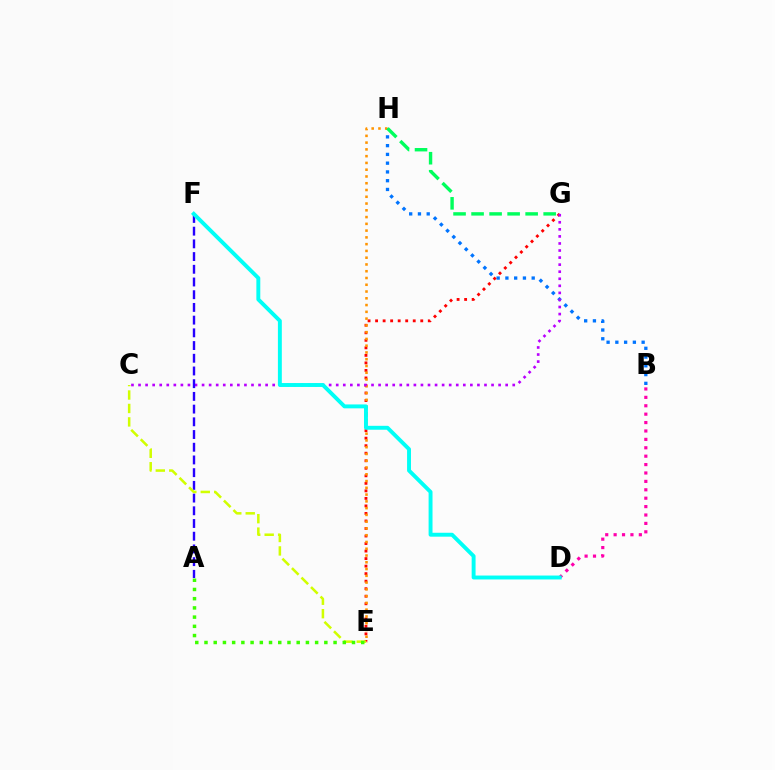{('B', 'H'): [{'color': '#0074ff', 'line_style': 'dotted', 'thickness': 2.38}], ('E', 'G'): [{'color': '#ff0000', 'line_style': 'dotted', 'thickness': 2.05}], ('B', 'D'): [{'color': '#ff00ac', 'line_style': 'dotted', 'thickness': 2.28}], ('E', 'H'): [{'color': '#ff9400', 'line_style': 'dotted', 'thickness': 1.84}], ('G', 'H'): [{'color': '#00ff5c', 'line_style': 'dashed', 'thickness': 2.45}], ('C', 'G'): [{'color': '#b900ff', 'line_style': 'dotted', 'thickness': 1.92}], ('A', 'F'): [{'color': '#2500ff', 'line_style': 'dashed', 'thickness': 1.73}], ('C', 'E'): [{'color': '#d1ff00', 'line_style': 'dashed', 'thickness': 1.83}], ('D', 'F'): [{'color': '#00fff6', 'line_style': 'solid', 'thickness': 2.82}], ('A', 'E'): [{'color': '#3dff00', 'line_style': 'dotted', 'thickness': 2.5}]}